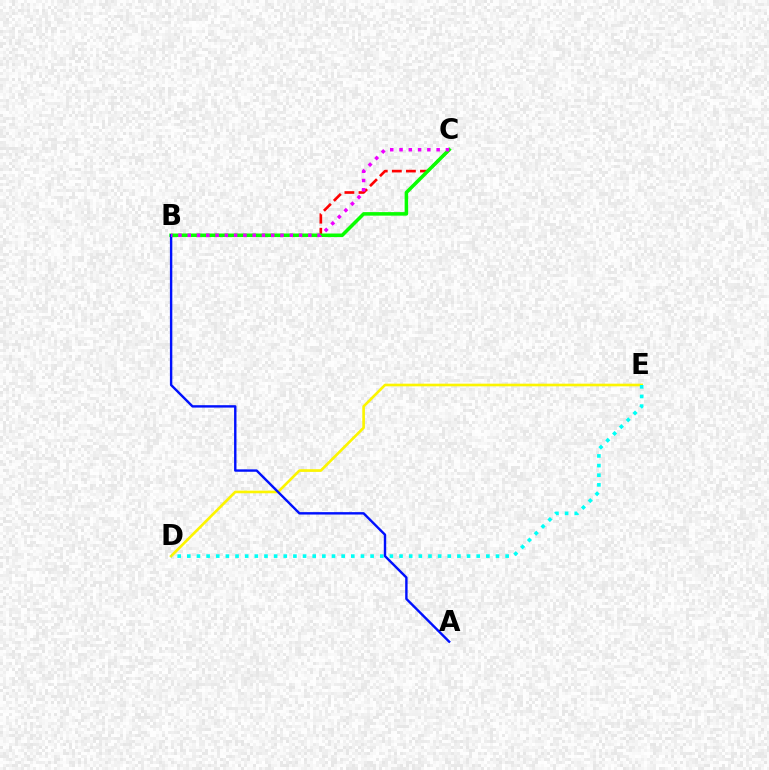{('D', 'E'): [{'color': '#fcf500', 'line_style': 'solid', 'thickness': 1.91}, {'color': '#00fff6', 'line_style': 'dotted', 'thickness': 2.62}], ('B', 'C'): [{'color': '#ff0000', 'line_style': 'dashed', 'thickness': 1.91}, {'color': '#08ff00', 'line_style': 'solid', 'thickness': 2.54}, {'color': '#ee00ff', 'line_style': 'dotted', 'thickness': 2.52}], ('A', 'B'): [{'color': '#0010ff', 'line_style': 'solid', 'thickness': 1.73}]}